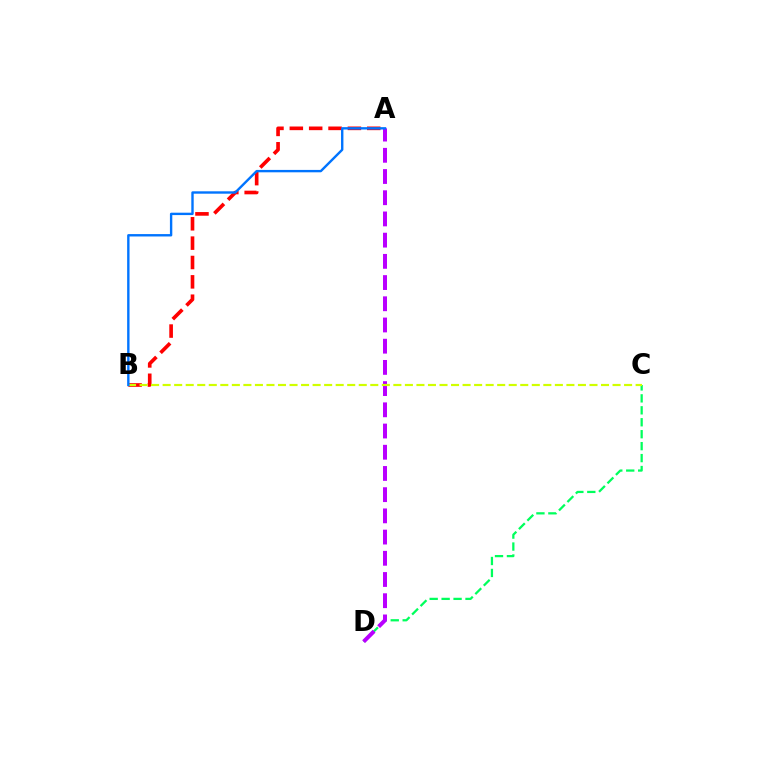{('C', 'D'): [{'color': '#00ff5c', 'line_style': 'dashed', 'thickness': 1.62}], ('A', 'D'): [{'color': '#b900ff', 'line_style': 'dashed', 'thickness': 2.88}], ('A', 'B'): [{'color': '#ff0000', 'line_style': 'dashed', 'thickness': 2.63}, {'color': '#0074ff', 'line_style': 'solid', 'thickness': 1.72}], ('B', 'C'): [{'color': '#d1ff00', 'line_style': 'dashed', 'thickness': 1.57}]}